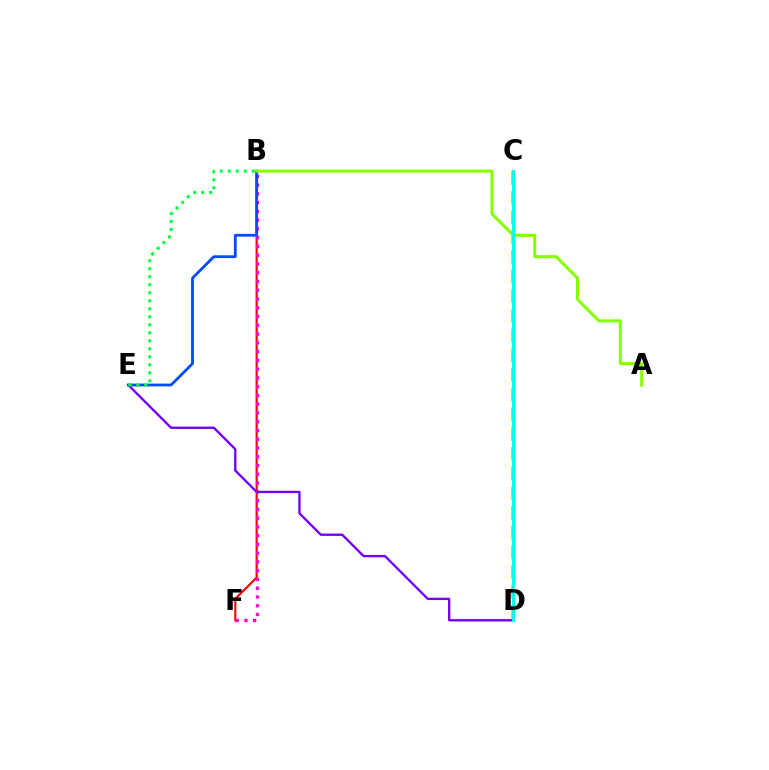{('B', 'F'): [{'color': '#ff0000', 'line_style': 'solid', 'thickness': 1.54}, {'color': '#ff00cf', 'line_style': 'dotted', 'thickness': 2.38}], ('C', 'D'): [{'color': '#ffbd00', 'line_style': 'dashed', 'thickness': 2.68}, {'color': '#00fff6', 'line_style': 'solid', 'thickness': 2.13}], ('D', 'E'): [{'color': '#7200ff', 'line_style': 'solid', 'thickness': 1.68}], ('B', 'E'): [{'color': '#004bff', 'line_style': 'solid', 'thickness': 2.01}, {'color': '#00ff39', 'line_style': 'dotted', 'thickness': 2.18}], ('A', 'B'): [{'color': '#84ff00', 'line_style': 'solid', 'thickness': 2.19}]}